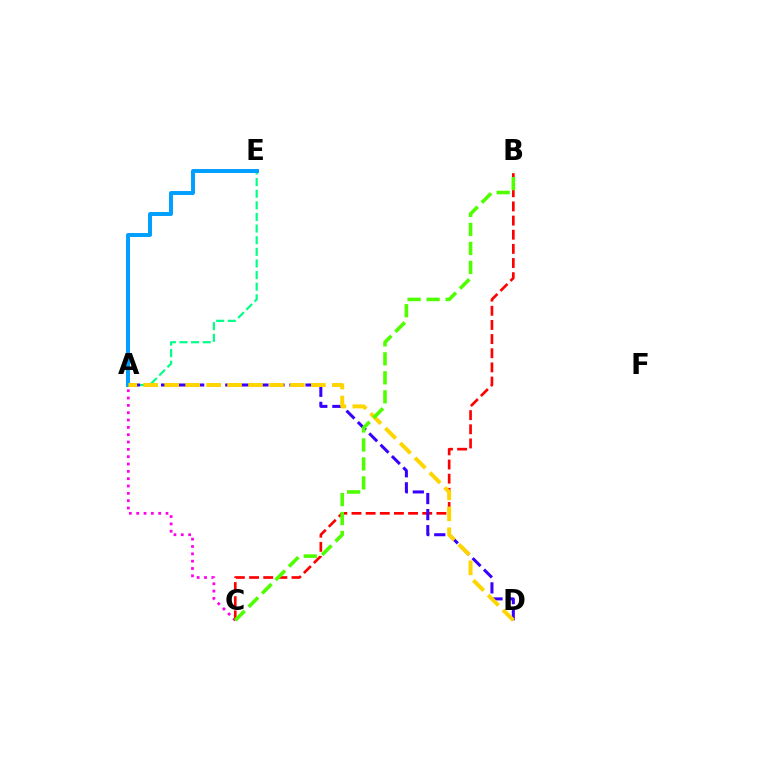{('A', 'C'): [{'color': '#ff00ed', 'line_style': 'dotted', 'thickness': 1.99}], ('A', 'E'): [{'color': '#00ff86', 'line_style': 'dashed', 'thickness': 1.58}, {'color': '#009eff', 'line_style': 'solid', 'thickness': 2.83}], ('B', 'C'): [{'color': '#ff0000', 'line_style': 'dashed', 'thickness': 1.92}, {'color': '#4fff00', 'line_style': 'dashed', 'thickness': 2.58}], ('A', 'D'): [{'color': '#3700ff', 'line_style': 'dashed', 'thickness': 2.18}, {'color': '#ffd500', 'line_style': 'dashed', 'thickness': 2.85}]}